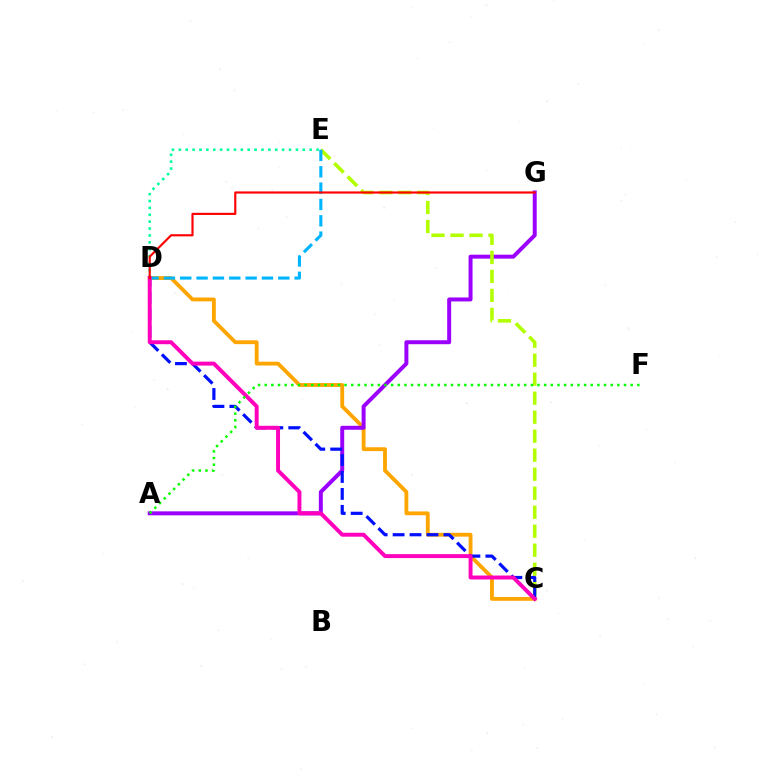{('C', 'D'): [{'color': '#ffa500', 'line_style': 'solid', 'thickness': 2.76}, {'color': '#0010ff', 'line_style': 'dashed', 'thickness': 2.3}, {'color': '#ff00bd', 'line_style': 'solid', 'thickness': 2.84}], ('A', 'G'): [{'color': '#9b00ff', 'line_style': 'solid', 'thickness': 2.86}], ('C', 'E'): [{'color': '#b3ff00', 'line_style': 'dashed', 'thickness': 2.58}], ('D', 'E'): [{'color': '#00ff9d', 'line_style': 'dotted', 'thickness': 1.87}, {'color': '#00b5ff', 'line_style': 'dashed', 'thickness': 2.22}], ('A', 'F'): [{'color': '#08ff00', 'line_style': 'dotted', 'thickness': 1.81}], ('D', 'G'): [{'color': '#ff0000', 'line_style': 'solid', 'thickness': 1.55}]}